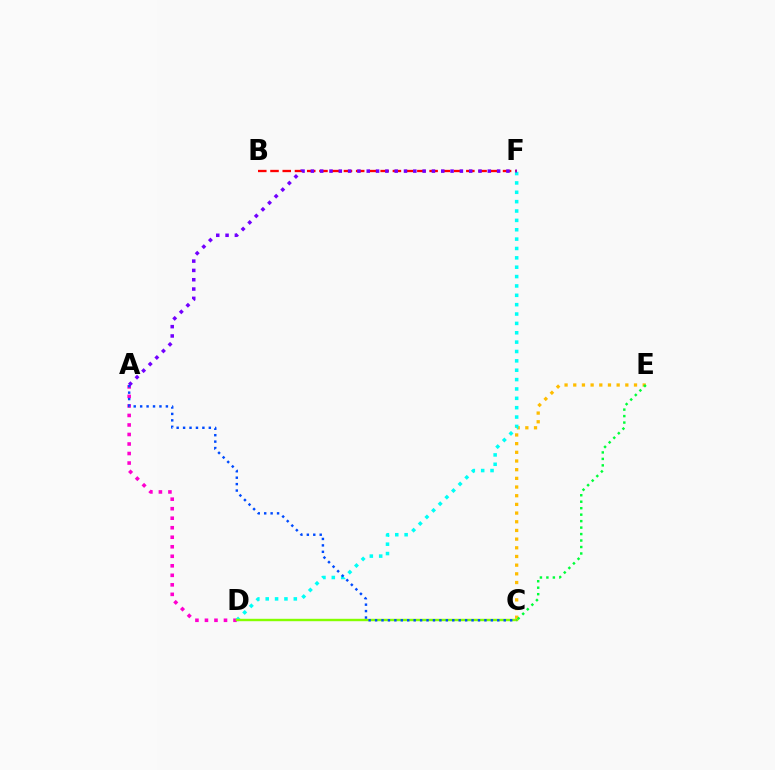{('C', 'E'): [{'color': '#ffbd00', 'line_style': 'dotted', 'thickness': 2.36}, {'color': '#00ff39', 'line_style': 'dotted', 'thickness': 1.76}], ('B', 'F'): [{'color': '#ff0000', 'line_style': 'dashed', 'thickness': 1.66}], ('A', 'D'): [{'color': '#ff00cf', 'line_style': 'dotted', 'thickness': 2.59}], ('D', 'F'): [{'color': '#00fff6', 'line_style': 'dotted', 'thickness': 2.54}], ('A', 'F'): [{'color': '#7200ff', 'line_style': 'dotted', 'thickness': 2.53}], ('C', 'D'): [{'color': '#84ff00', 'line_style': 'solid', 'thickness': 1.74}], ('A', 'C'): [{'color': '#004bff', 'line_style': 'dotted', 'thickness': 1.75}]}